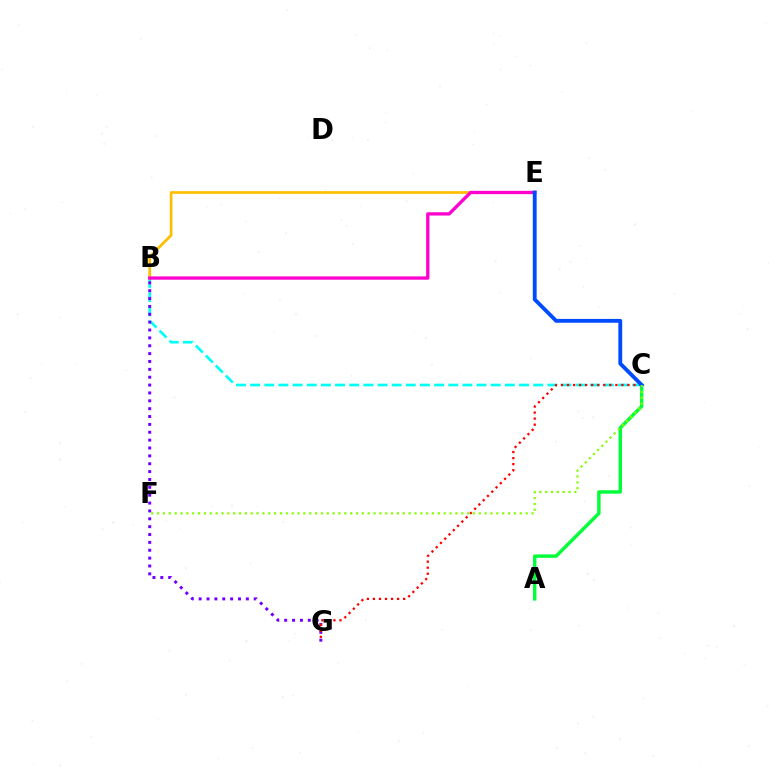{('B', 'E'): [{'color': '#ffbd00', 'line_style': 'solid', 'thickness': 1.93}, {'color': '#ff00cf', 'line_style': 'solid', 'thickness': 2.38}], ('B', 'C'): [{'color': '#00fff6', 'line_style': 'dashed', 'thickness': 1.92}], ('B', 'G'): [{'color': '#7200ff', 'line_style': 'dotted', 'thickness': 2.14}], ('A', 'C'): [{'color': '#00ff39', 'line_style': 'solid', 'thickness': 2.46}], ('C', 'G'): [{'color': '#ff0000', 'line_style': 'dotted', 'thickness': 1.64}], ('C', 'E'): [{'color': '#004bff', 'line_style': 'solid', 'thickness': 2.77}], ('C', 'F'): [{'color': '#84ff00', 'line_style': 'dotted', 'thickness': 1.59}]}